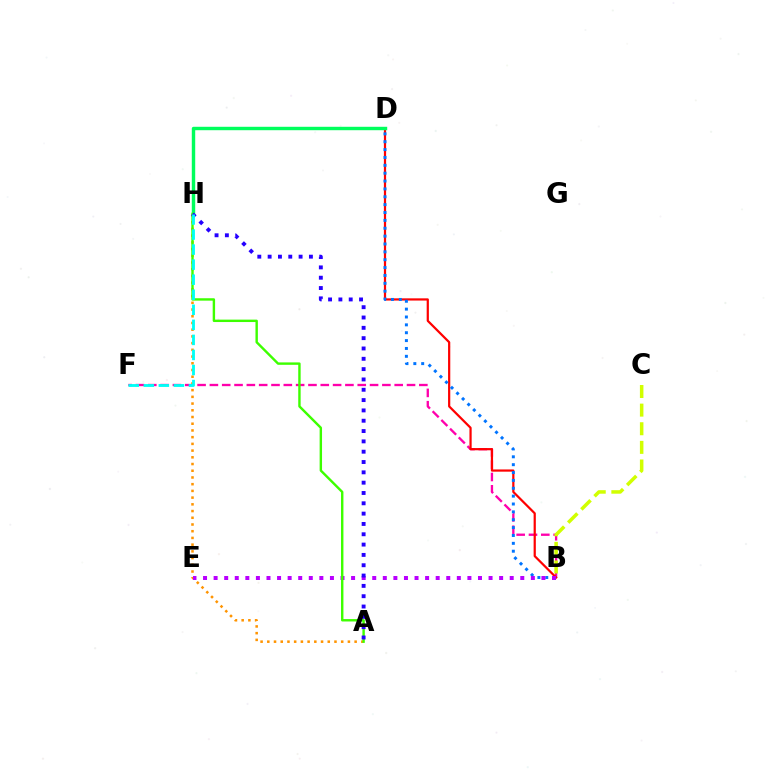{('B', 'F'): [{'color': '#ff00ac', 'line_style': 'dashed', 'thickness': 1.67}], ('B', 'D'): [{'color': '#ff0000', 'line_style': 'solid', 'thickness': 1.6}, {'color': '#0074ff', 'line_style': 'dotted', 'thickness': 2.14}], ('A', 'H'): [{'color': '#ff9400', 'line_style': 'dotted', 'thickness': 1.83}, {'color': '#3dff00', 'line_style': 'solid', 'thickness': 1.73}, {'color': '#2500ff', 'line_style': 'dotted', 'thickness': 2.8}], ('D', 'H'): [{'color': '#00ff5c', 'line_style': 'solid', 'thickness': 2.46}], ('B', 'E'): [{'color': '#b900ff', 'line_style': 'dotted', 'thickness': 2.87}], ('B', 'C'): [{'color': '#d1ff00', 'line_style': 'dashed', 'thickness': 2.53}], ('F', 'H'): [{'color': '#00fff6', 'line_style': 'dashed', 'thickness': 2.04}]}